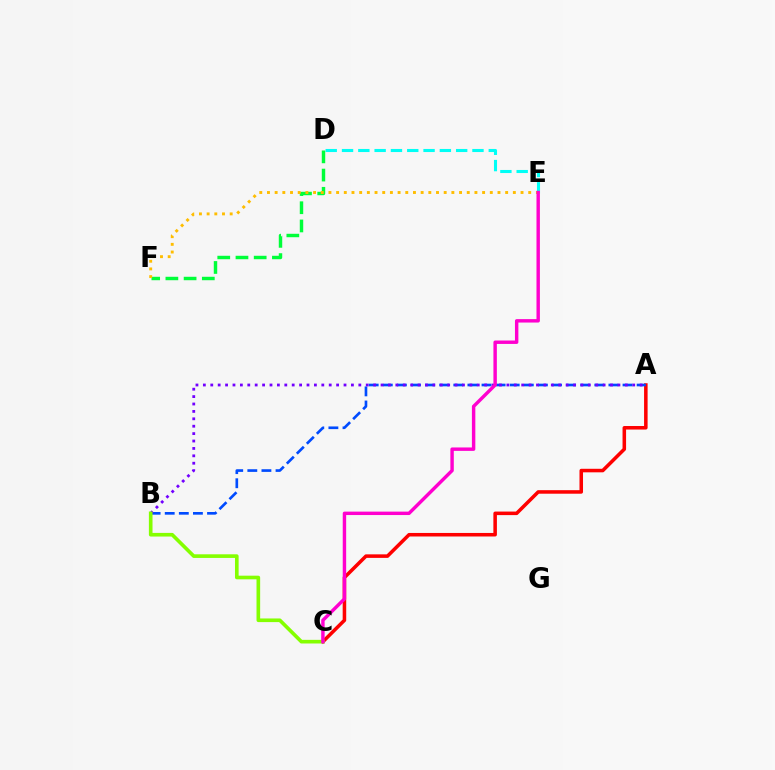{('A', 'C'): [{'color': '#ff0000', 'line_style': 'solid', 'thickness': 2.55}], ('D', 'E'): [{'color': '#00fff6', 'line_style': 'dashed', 'thickness': 2.22}], ('D', 'F'): [{'color': '#00ff39', 'line_style': 'dashed', 'thickness': 2.47}], ('A', 'B'): [{'color': '#004bff', 'line_style': 'dashed', 'thickness': 1.92}, {'color': '#7200ff', 'line_style': 'dotted', 'thickness': 2.01}], ('E', 'F'): [{'color': '#ffbd00', 'line_style': 'dotted', 'thickness': 2.09}], ('B', 'C'): [{'color': '#84ff00', 'line_style': 'solid', 'thickness': 2.62}], ('C', 'E'): [{'color': '#ff00cf', 'line_style': 'solid', 'thickness': 2.46}]}